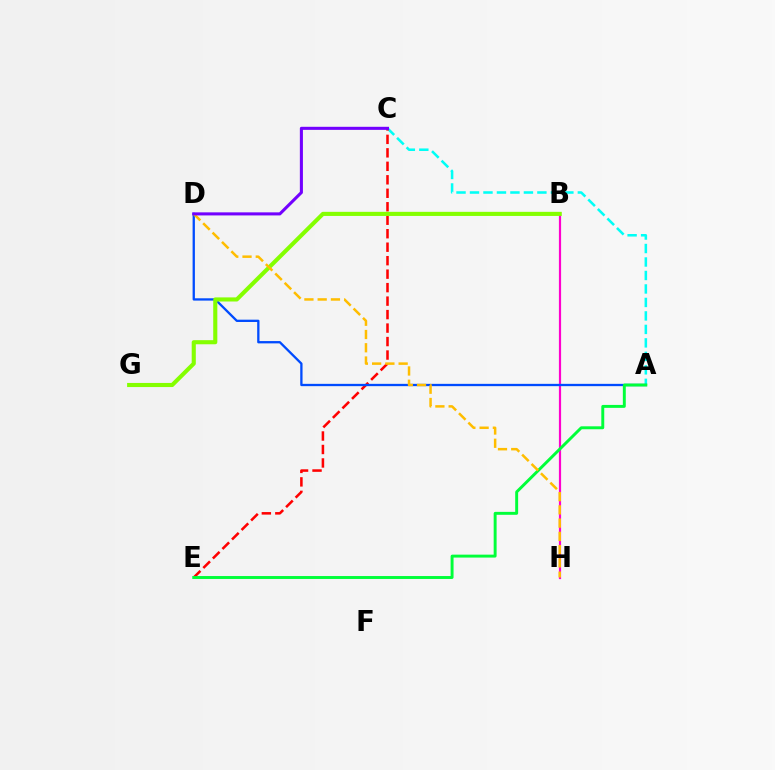{('A', 'C'): [{'color': '#00fff6', 'line_style': 'dashed', 'thickness': 1.83}], ('B', 'H'): [{'color': '#ff00cf', 'line_style': 'solid', 'thickness': 1.57}], ('C', 'E'): [{'color': '#ff0000', 'line_style': 'dashed', 'thickness': 1.83}], ('A', 'D'): [{'color': '#004bff', 'line_style': 'solid', 'thickness': 1.66}], ('A', 'E'): [{'color': '#00ff39', 'line_style': 'solid', 'thickness': 2.11}], ('B', 'G'): [{'color': '#84ff00', 'line_style': 'solid', 'thickness': 2.95}], ('D', 'H'): [{'color': '#ffbd00', 'line_style': 'dashed', 'thickness': 1.8}], ('C', 'D'): [{'color': '#7200ff', 'line_style': 'solid', 'thickness': 2.21}]}